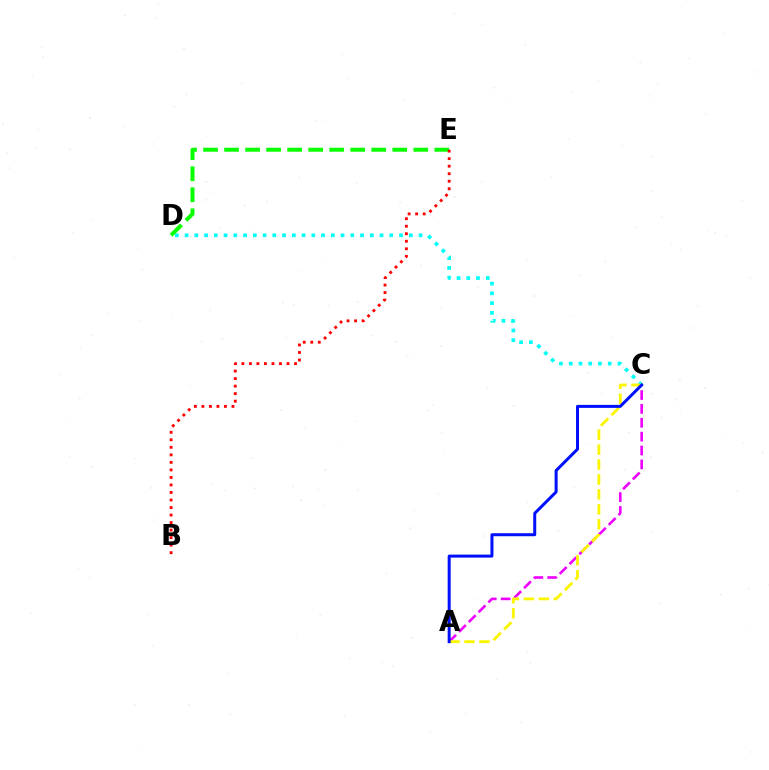{('C', 'D'): [{'color': '#00fff6', 'line_style': 'dotted', 'thickness': 2.65}], ('D', 'E'): [{'color': '#08ff00', 'line_style': 'dashed', 'thickness': 2.86}], ('A', 'C'): [{'color': '#ee00ff', 'line_style': 'dashed', 'thickness': 1.88}, {'color': '#fcf500', 'line_style': 'dashed', 'thickness': 2.03}, {'color': '#0010ff', 'line_style': 'solid', 'thickness': 2.16}], ('B', 'E'): [{'color': '#ff0000', 'line_style': 'dotted', 'thickness': 2.04}]}